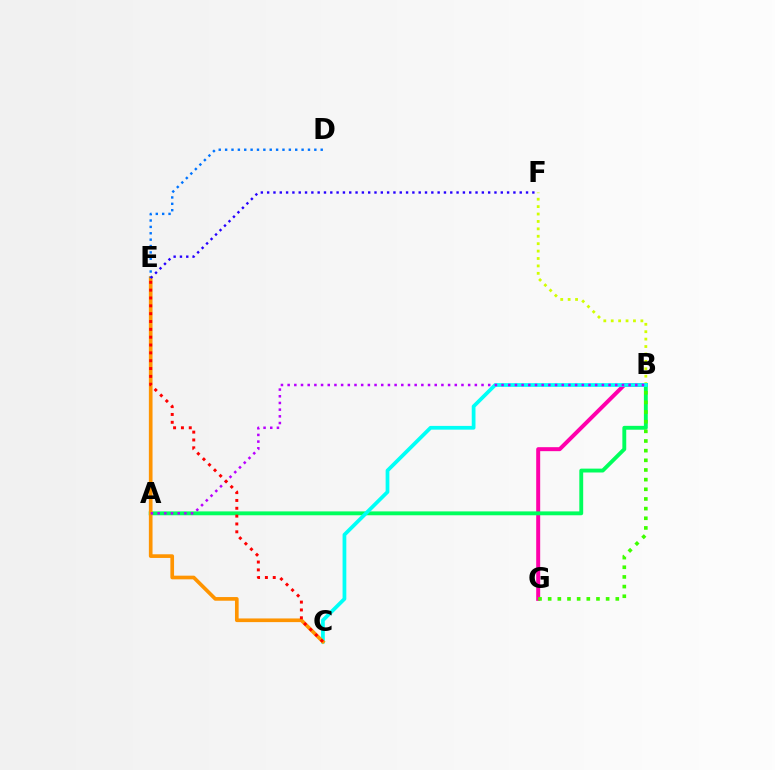{('B', 'F'): [{'color': '#d1ff00', 'line_style': 'dotted', 'thickness': 2.01}], ('B', 'G'): [{'color': '#ff00ac', 'line_style': 'solid', 'thickness': 2.87}, {'color': '#3dff00', 'line_style': 'dotted', 'thickness': 2.62}], ('A', 'B'): [{'color': '#00ff5c', 'line_style': 'solid', 'thickness': 2.79}, {'color': '#b900ff', 'line_style': 'dotted', 'thickness': 1.82}], ('B', 'C'): [{'color': '#00fff6', 'line_style': 'solid', 'thickness': 2.7}], ('C', 'E'): [{'color': '#ff9400', 'line_style': 'solid', 'thickness': 2.64}, {'color': '#ff0000', 'line_style': 'dotted', 'thickness': 2.13}], ('D', 'E'): [{'color': '#0074ff', 'line_style': 'dotted', 'thickness': 1.73}], ('E', 'F'): [{'color': '#2500ff', 'line_style': 'dotted', 'thickness': 1.72}]}